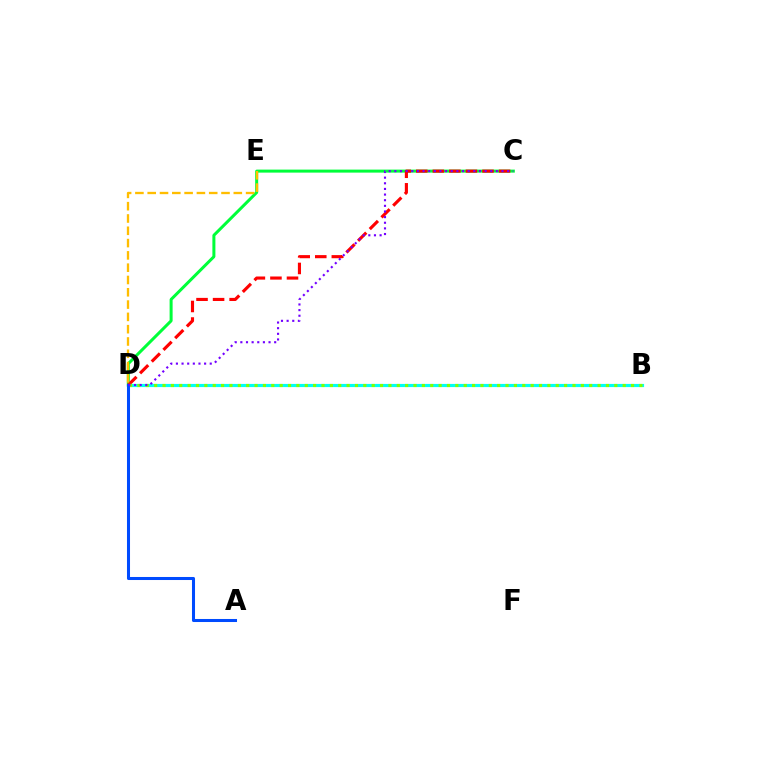{('C', 'D'): [{'color': '#00ff39', 'line_style': 'solid', 'thickness': 2.17}, {'color': '#ff0000', 'line_style': 'dashed', 'thickness': 2.25}, {'color': '#7200ff', 'line_style': 'dotted', 'thickness': 1.53}], ('B', 'D'): [{'color': '#ff00cf', 'line_style': 'dotted', 'thickness': 1.9}, {'color': '#00fff6', 'line_style': 'solid', 'thickness': 2.28}, {'color': '#84ff00', 'line_style': 'dotted', 'thickness': 2.27}], ('D', 'E'): [{'color': '#ffbd00', 'line_style': 'dashed', 'thickness': 1.67}], ('A', 'D'): [{'color': '#004bff', 'line_style': 'solid', 'thickness': 2.19}]}